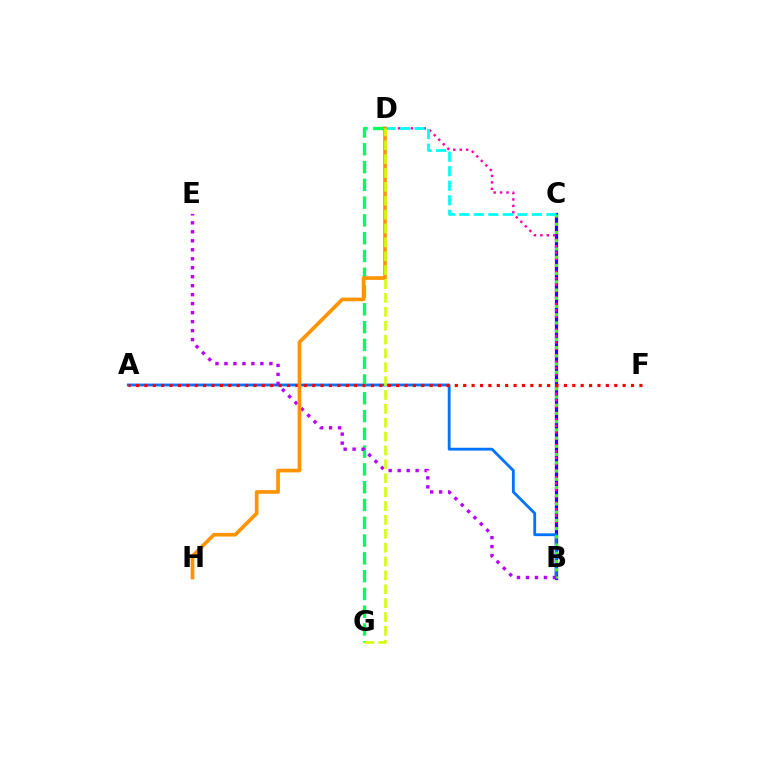{('B', 'C'): [{'color': '#2500ff', 'line_style': 'solid', 'thickness': 2.34}, {'color': '#3dff00', 'line_style': 'dotted', 'thickness': 2.23}], ('B', 'D'): [{'color': '#ff00ac', 'line_style': 'dotted', 'thickness': 1.74}], ('A', 'B'): [{'color': '#0074ff', 'line_style': 'solid', 'thickness': 2.04}], ('D', 'G'): [{'color': '#00ff5c', 'line_style': 'dashed', 'thickness': 2.42}, {'color': '#d1ff00', 'line_style': 'dashed', 'thickness': 1.89}], ('A', 'F'): [{'color': '#ff0000', 'line_style': 'dotted', 'thickness': 2.28}], ('C', 'D'): [{'color': '#00fff6', 'line_style': 'dashed', 'thickness': 1.97}], ('B', 'E'): [{'color': '#b900ff', 'line_style': 'dotted', 'thickness': 2.44}], ('D', 'H'): [{'color': '#ff9400', 'line_style': 'solid', 'thickness': 2.64}]}